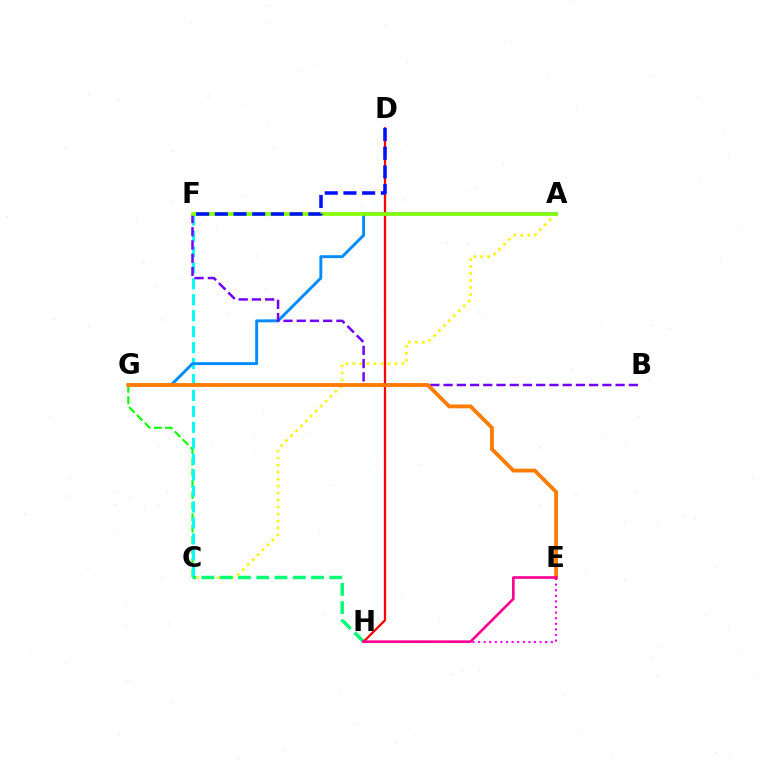{('A', 'C'): [{'color': '#fcf500', 'line_style': 'dotted', 'thickness': 1.9}], ('C', 'G'): [{'color': '#08ff00', 'line_style': 'dashed', 'thickness': 1.52}], ('C', 'F'): [{'color': '#00fff6', 'line_style': 'dashed', 'thickness': 2.17}], ('A', 'G'): [{'color': '#008cff', 'line_style': 'solid', 'thickness': 2.1}], ('B', 'F'): [{'color': '#7200ff', 'line_style': 'dashed', 'thickness': 1.8}], ('C', 'H'): [{'color': '#00ff74', 'line_style': 'dashed', 'thickness': 2.48}], ('D', 'H'): [{'color': '#ff0000', 'line_style': 'solid', 'thickness': 1.64}], ('E', 'G'): [{'color': '#ff7c00', 'line_style': 'solid', 'thickness': 2.76}], ('A', 'F'): [{'color': '#84ff00', 'line_style': 'solid', 'thickness': 2.61}], ('E', 'H'): [{'color': '#ee00ff', 'line_style': 'dotted', 'thickness': 1.52}, {'color': '#ff0094', 'line_style': 'solid', 'thickness': 1.91}], ('D', 'F'): [{'color': '#0010ff', 'line_style': 'dashed', 'thickness': 2.54}]}